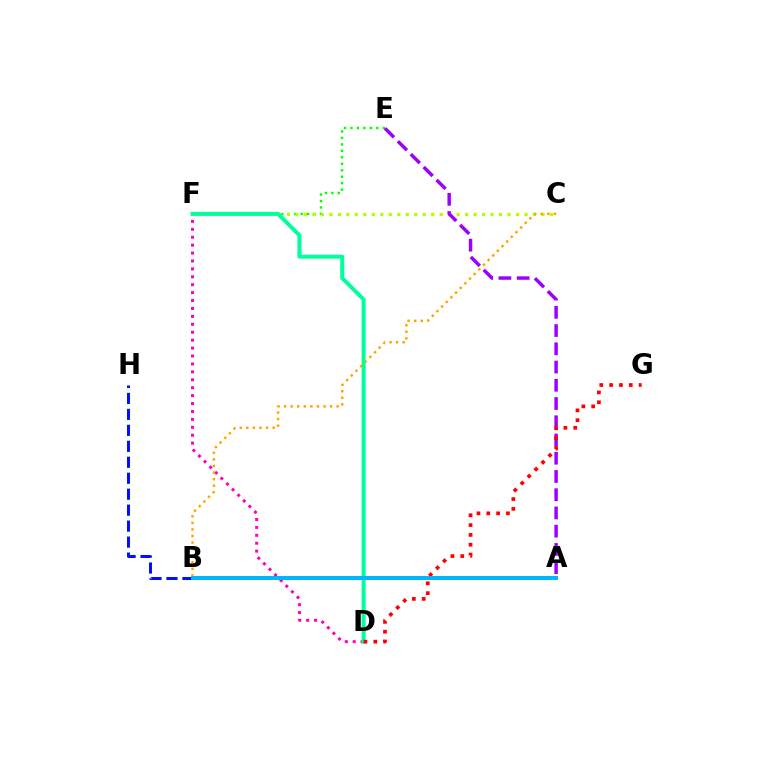{('D', 'F'): [{'color': '#ff00bd', 'line_style': 'dotted', 'thickness': 2.15}, {'color': '#00ff9d', 'line_style': 'solid', 'thickness': 2.89}], ('E', 'F'): [{'color': '#08ff00', 'line_style': 'dotted', 'thickness': 1.76}], ('B', 'H'): [{'color': '#0010ff', 'line_style': 'dashed', 'thickness': 2.17}], ('C', 'F'): [{'color': '#b3ff00', 'line_style': 'dotted', 'thickness': 2.31}], ('A', 'E'): [{'color': '#9b00ff', 'line_style': 'dashed', 'thickness': 2.48}], ('D', 'G'): [{'color': '#ff0000', 'line_style': 'dotted', 'thickness': 2.67}], ('B', 'C'): [{'color': '#ffa500', 'line_style': 'dotted', 'thickness': 1.79}], ('A', 'B'): [{'color': '#00b5ff', 'line_style': 'solid', 'thickness': 2.86}]}